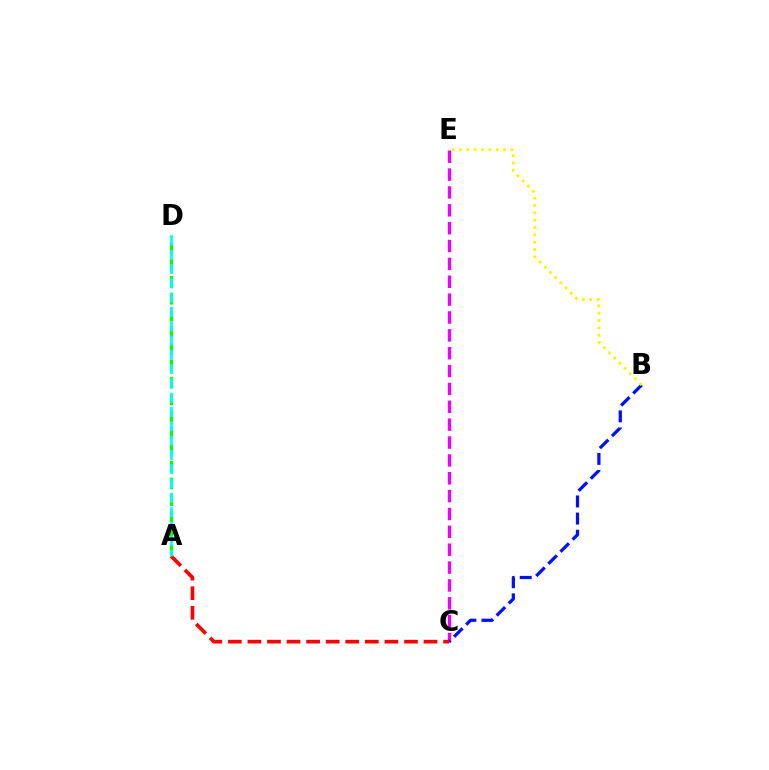{('C', 'E'): [{'color': '#ee00ff', 'line_style': 'dashed', 'thickness': 2.43}], ('A', 'D'): [{'color': '#08ff00', 'line_style': 'dashed', 'thickness': 2.28}, {'color': '#00fff6', 'line_style': 'dashed', 'thickness': 1.94}], ('B', 'C'): [{'color': '#0010ff', 'line_style': 'dashed', 'thickness': 2.33}], ('B', 'E'): [{'color': '#fcf500', 'line_style': 'dotted', 'thickness': 1.99}], ('A', 'C'): [{'color': '#ff0000', 'line_style': 'dashed', 'thickness': 2.66}]}